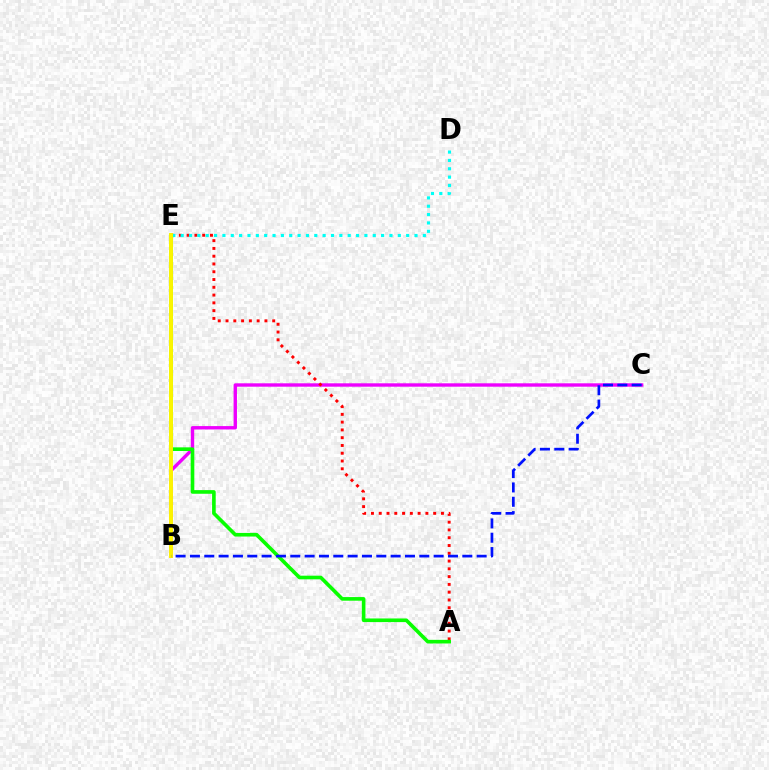{('B', 'C'): [{'color': '#ee00ff', 'line_style': 'solid', 'thickness': 2.44}, {'color': '#0010ff', 'line_style': 'dashed', 'thickness': 1.95}], ('A', 'E'): [{'color': '#ff0000', 'line_style': 'dotted', 'thickness': 2.11}, {'color': '#08ff00', 'line_style': 'solid', 'thickness': 2.62}], ('D', 'E'): [{'color': '#00fff6', 'line_style': 'dotted', 'thickness': 2.27}], ('B', 'E'): [{'color': '#fcf500', 'line_style': 'solid', 'thickness': 2.83}]}